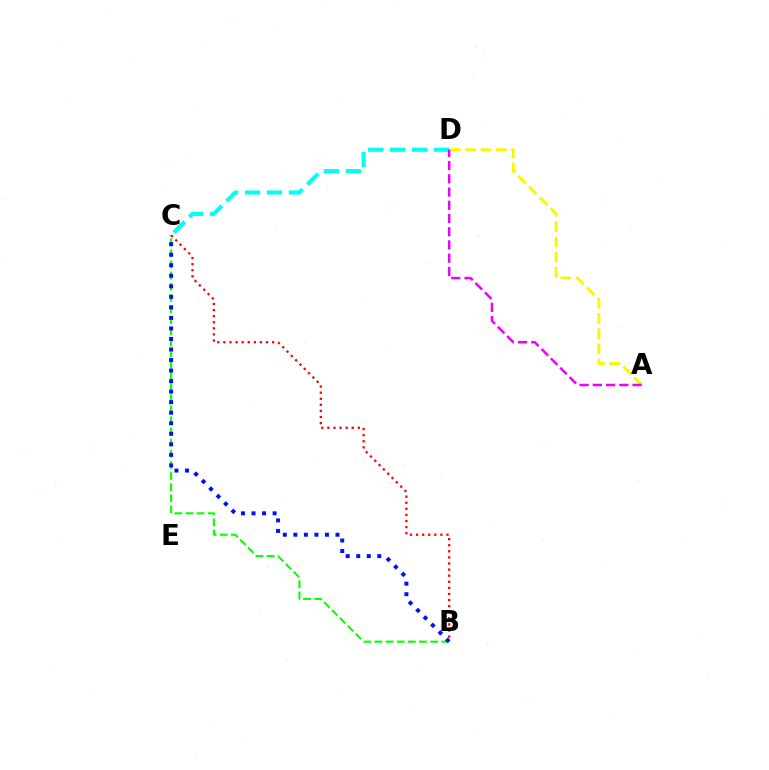{('A', 'D'): [{'color': '#fcf500', 'line_style': 'dashed', 'thickness': 2.07}, {'color': '#ee00ff', 'line_style': 'dashed', 'thickness': 1.8}], ('B', 'C'): [{'color': '#08ff00', 'line_style': 'dashed', 'thickness': 1.51}, {'color': '#0010ff', 'line_style': 'dotted', 'thickness': 2.86}, {'color': '#ff0000', 'line_style': 'dotted', 'thickness': 1.66}], ('C', 'D'): [{'color': '#00fff6', 'line_style': 'dashed', 'thickness': 2.98}]}